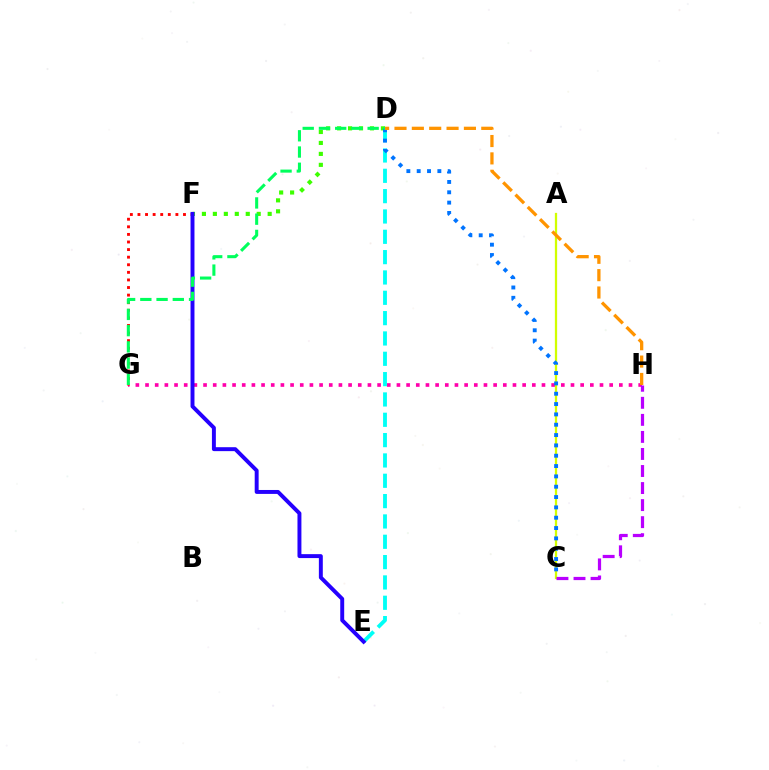{('G', 'H'): [{'color': '#ff00ac', 'line_style': 'dotted', 'thickness': 2.63}], ('A', 'C'): [{'color': '#d1ff00', 'line_style': 'solid', 'thickness': 1.63}], ('D', 'F'): [{'color': '#3dff00', 'line_style': 'dotted', 'thickness': 2.98}], ('D', 'E'): [{'color': '#00fff6', 'line_style': 'dashed', 'thickness': 2.76}], ('F', 'G'): [{'color': '#ff0000', 'line_style': 'dotted', 'thickness': 2.06}], ('E', 'F'): [{'color': '#2500ff', 'line_style': 'solid', 'thickness': 2.83}], ('C', 'H'): [{'color': '#b900ff', 'line_style': 'dashed', 'thickness': 2.32}], ('C', 'D'): [{'color': '#0074ff', 'line_style': 'dotted', 'thickness': 2.81}], ('D', 'H'): [{'color': '#ff9400', 'line_style': 'dashed', 'thickness': 2.36}], ('D', 'G'): [{'color': '#00ff5c', 'line_style': 'dashed', 'thickness': 2.21}]}